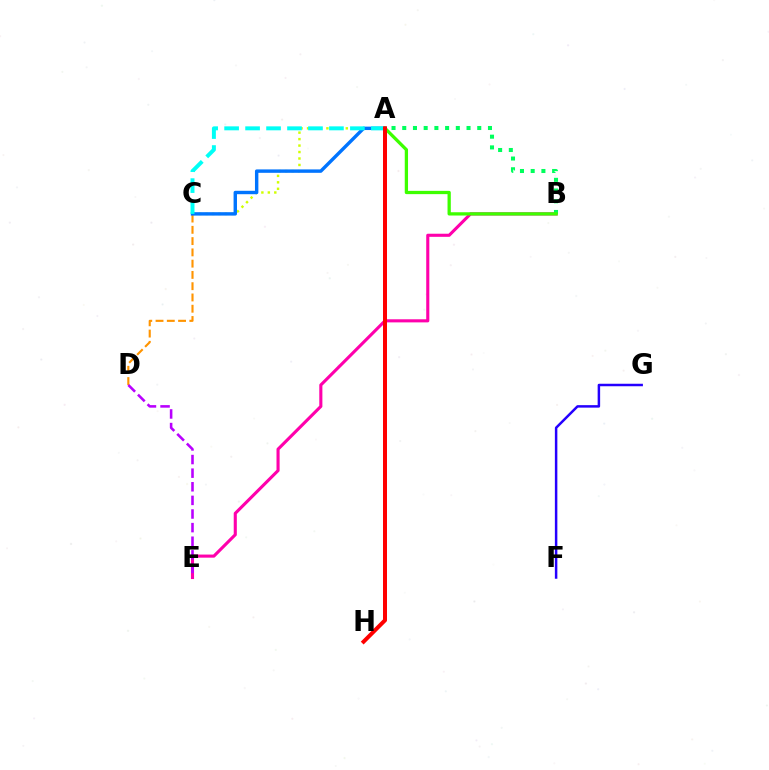{('B', 'E'): [{'color': '#ff00ac', 'line_style': 'solid', 'thickness': 2.23}], ('A', 'B'): [{'color': '#00ff5c', 'line_style': 'dotted', 'thickness': 2.91}, {'color': '#3dff00', 'line_style': 'solid', 'thickness': 2.36}], ('C', 'D'): [{'color': '#ff9400', 'line_style': 'dashed', 'thickness': 1.53}], ('F', 'G'): [{'color': '#2500ff', 'line_style': 'solid', 'thickness': 1.79}], ('A', 'C'): [{'color': '#d1ff00', 'line_style': 'dotted', 'thickness': 1.76}, {'color': '#0074ff', 'line_style': 'solid', 'thickness': 2.46}, {'color': '#00fff6', 'line_style': 'dashed', 'thickness': 2.85}], ('D', 'E'): [{'color': '#b900ff', 'line_style': 'dashed', 'thickness': 1.85}], ('A', 'H'): [{'color': '#ff0000', 'line_style': 'solid', 'thickness': 2.88}]}